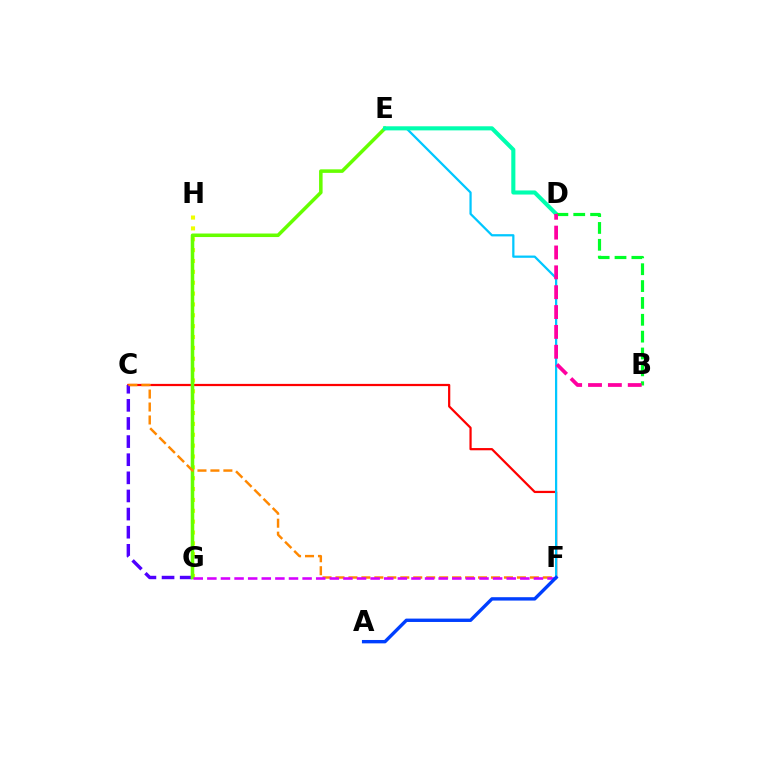{('C', 'F'): [{'color': '#ff0000', 'line_style': 'solid', 'thickness': 1.6}, {'color': '#ff8800', 'line_style': 'dashed', 'thickness': 1.76}], ('C', 'G'): [{'color': '#4f00ff', 'line_style': 'dashed', 'thickness': 2.46}], ('G', 'H'): [{'color': '#eeff00', 'line_style': 'dotted', 'thickness': 2.95}], ('E', 'G'): [{'color': '#66ff00', 'line_style': 'solid', 'thickness': 2.54}], ('E', 'F'): [{'color': '#00c7ff', 'line_style': 'solid', 'thickness': 1.62}], ('F', 'G'): [{'color': '#d600ff', 'line_style': 'dashed', 'thickness': 1.85}], ('D', 'E'): [{'color': '#00ffaf', 'line_style': 'solid', 'thickness': 2.95}], ('B', 'D'): [{'color': '#00ff27', 'line_style': 'dashed', 'thickness': 2.29}, {'color': '#ff00a0', 'line_style': 'dashed', 'thickness': 2.7}], ('A', 'F'): [{'color': '#003fff', 'line_style': 'solid', 'thickness': 2.43}]}